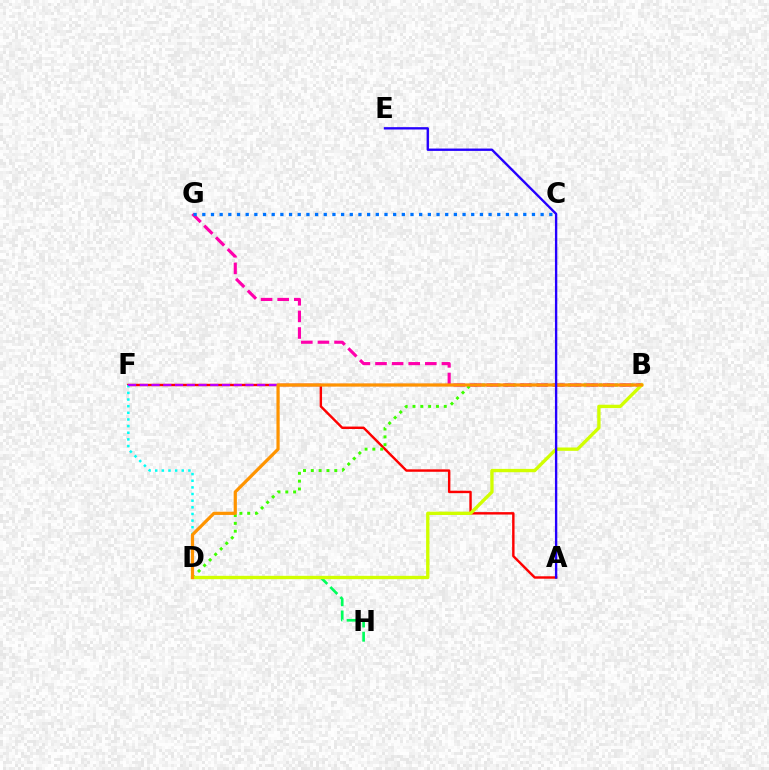{('A', 'F'): [{'color': '#ff0000', 'line_style': 'solid', 'thickness': 1.75}], ('D', 'H'): [{'color': '#00ff5c', 'line_style': 'dashed', 'thickness': 1.93}], ('B', 'D'): [{'color': '#3dff00', 'line_style': 'dotted', 'thickness': 2.12}, {'color': '#d1ff00', 'line_style': 'solid', 'thickness': 2.4}, {'color': '#ff9400', 'line_style': 'solid', 'thickness': 2.32}], ('D', 'F'): [{'color': '#00fff6', 'line_style': 'dotted', 'thickness': 1.8}], ('B', 'G'): [{'color': '#ff00ac', 'line_style': 'dashed', 'thickness': 2.26}], ('B', 'F'): [{'color': '#b900ff', 'line_style': 'dashed', 'thickness': 1.59}], ('A', 'E'): [{'color': '#2500ff', 'line_style': 'solid', 'thickness': 1.7}], ('C', 'G'): [{'color': '#0074ff', 'line_style': 'dotted', 'thickness': 2.36}]}